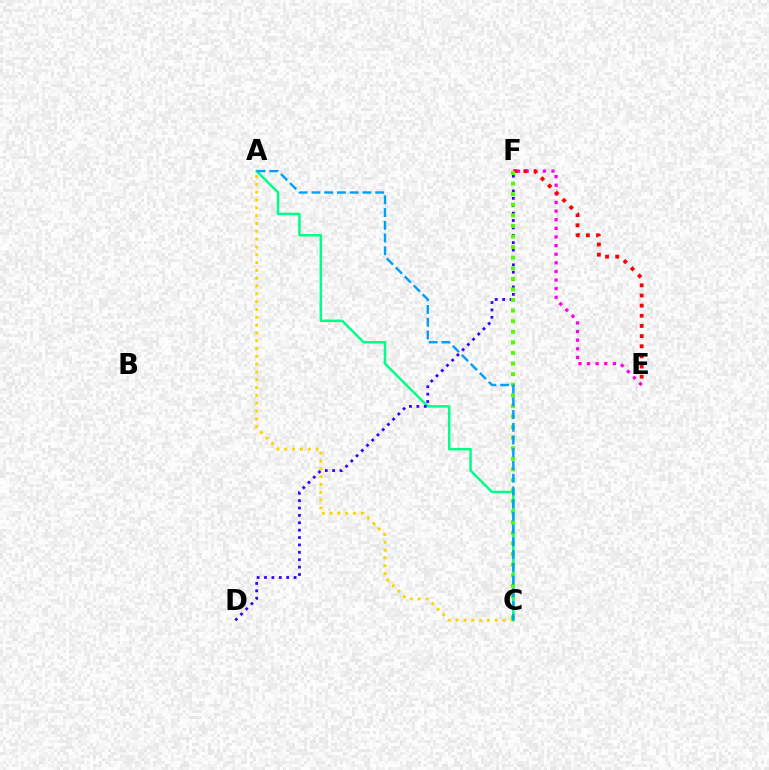{('A', 'C'): [{'color': '#ffd500', 'line_style': 'dotted', 'thickness': 2.12}, {'color': '#00ff86', 'line_style': 'solid', 'thickness': 1.79}, {'color': '#009eff', 'line_style': 'dashed', 'thickness': 1.73}], ('E', 'F'): [{'color': '#ff00ed', 'line_style': 'dotted', 'thickness': 2.34}, {'color': '#ff0000', 'line_style': 'dotted', 'thickness': 2.76}], ('D', 'F'): [{'color': '#3700ff', 'line_style': 'dotted', 'thickness': 2.01}], ('C', 'F'): [{'color': '#4fff00', 'line_style': 'dotted', 'thickness': 2.88}]}